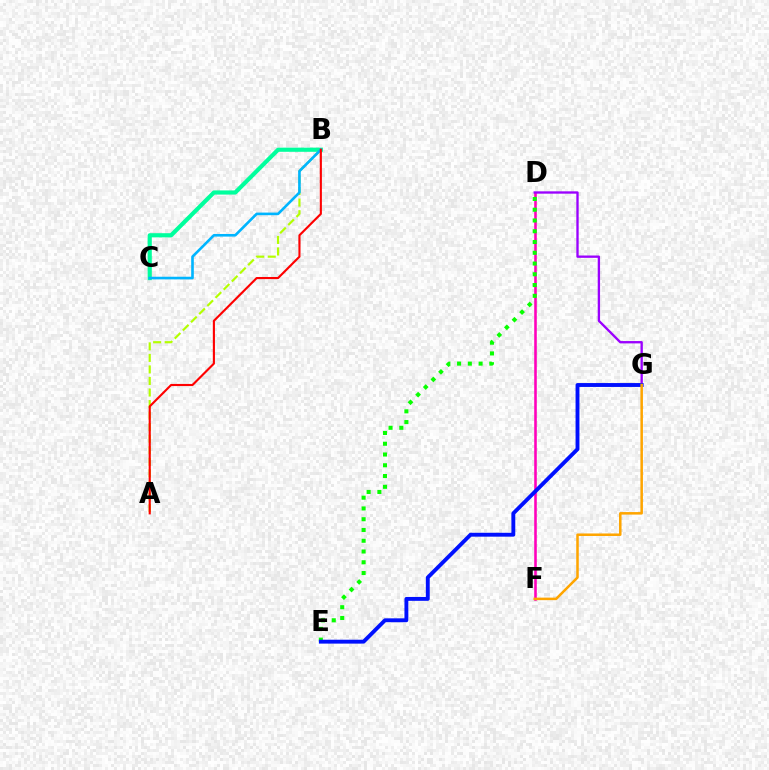{('A', 'B'): [{'color': '#b3ff00', 'line_style': 'dashed', 'thickness': 1.57}, {'color': '#ff0000', 'line_style': 'solid', 'thickness': 1.53}], ('B', 'C'): [{'color': '#00ff9d', 'line_style': 'solid', 'thickness': 2.99}, {'color': '#00b5ff', 'line_style': 'solid', 'thickness': 1.89}], ('D', 'F'): [{'color': '#ff00bd', 'line_style': 'solid', 'thickness': 1.85}], ('D', 'G'): [{'color': '#9b00ff', 'line_style': 'solid', 'thickness': 1.68}], ('D', 'E'): [{'color': '#08ff00', 'line_style': 'dotted', 'thickness': 2.92}], ('E', 'G'): [{'color': '#0010ff', 'line_style': 'solid', 'thickness': 2.8}], ('F', 'G'): [{'color': '#ffa500', 'line_style': 'solid', 'thickness': 1.82}]}